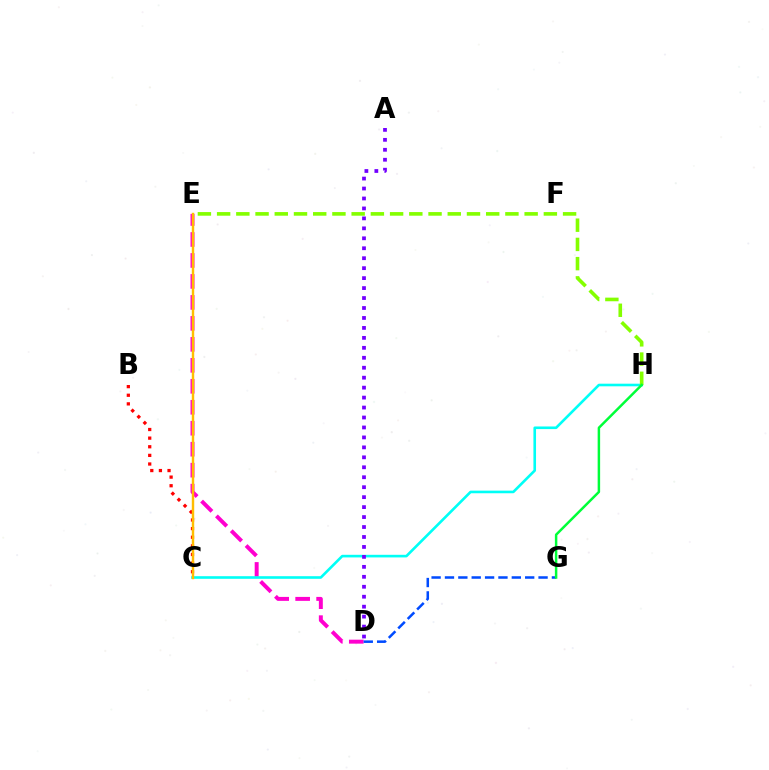{('D', 'E'): [{'color': '#ff00cf', 'line_style': 'dashed', 'thickness': 2.85}], ('D', 'G'): [{'color': '#004bff', 'line_style': 'dashed', 'thickness': 1.82}], ('C', 'H'): [{'color': '#00fff6', 'line_style': 'solid', 'thickness': 1.89}], ('A', 'D'): [{'color': '#7200ff', 'line_style': 'dotted', 'thickness': 2.7}], ('E', 'H'): [{'color': '#84ff00', 'line_style': 'dashed', 'thickness': 2.61}], ('G', 'H'): [{'color': '#00ff39', 'line_style': 'solid', 'thickness': 1.79}], ('B', 'C'): [{'color': '#ff0000', 'line_style': 'dotted', 'thickness': 2.34}], ('C', 'E'): [{'color': '#ffbd00', 'line_style': 'solid', 'thickness': 1.75}]}